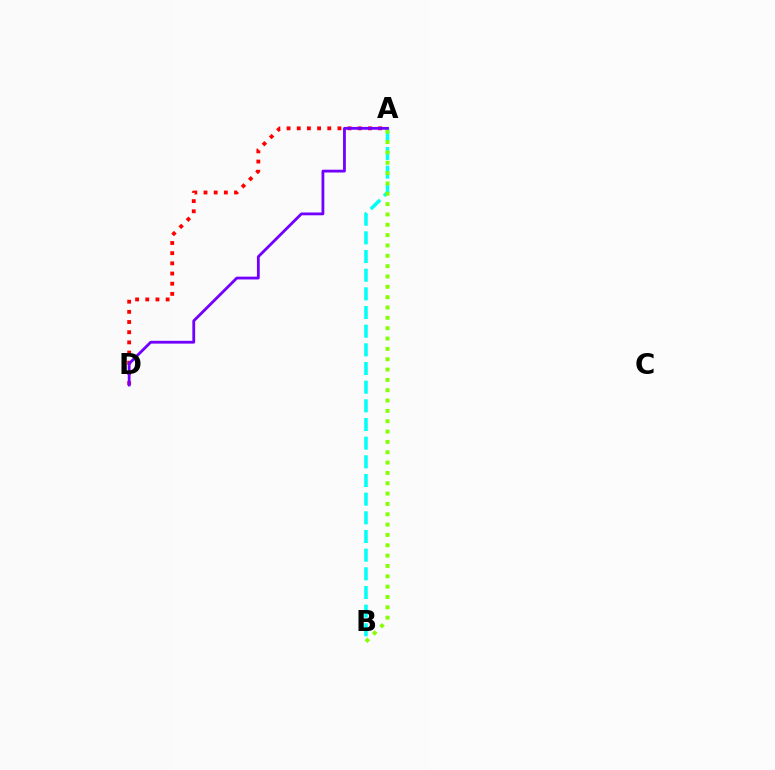{('A', 'B'): [{'color': '#00fff6', 'line_style': 'dashed', 'thickness': 2.54}, {'color': '#84ff00', 'line_style': 'dotted', 'thickness': 2.81}], ('A', 'D'): [{'color': '#ff0000', 'line_style': 'dotted', 'thickness': 2.76}, {'color': '#7200ff', 'line_style': 'solid', 'thickness': 2.02}]}